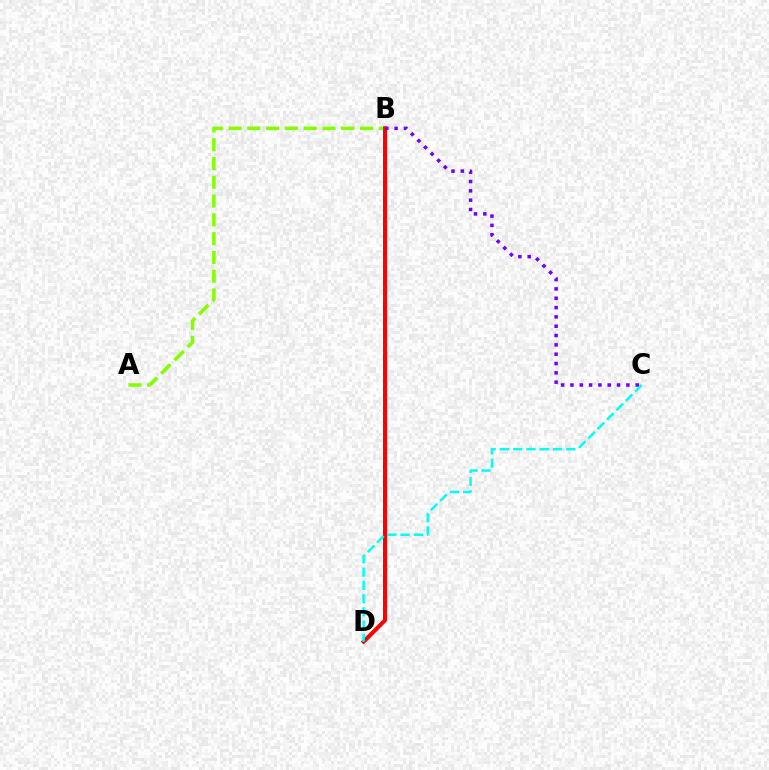{('A', 'B'): [{'color': '#84ff00', 'line_style': 'dashed', 'thickness': 2.55}], ('B', 'D'): [{'color': '#ff0000', 'line_style': 'solid', 'thickness': 2.88}], ('B', 'C'): [{'color': '#7200ff', 'line_style': 'dotted', 'thickness': 2.53}], ('C', 'D'): [{'color': '#00fff6', 'line_style': 'dashed', 'thickness': 1.8}]}